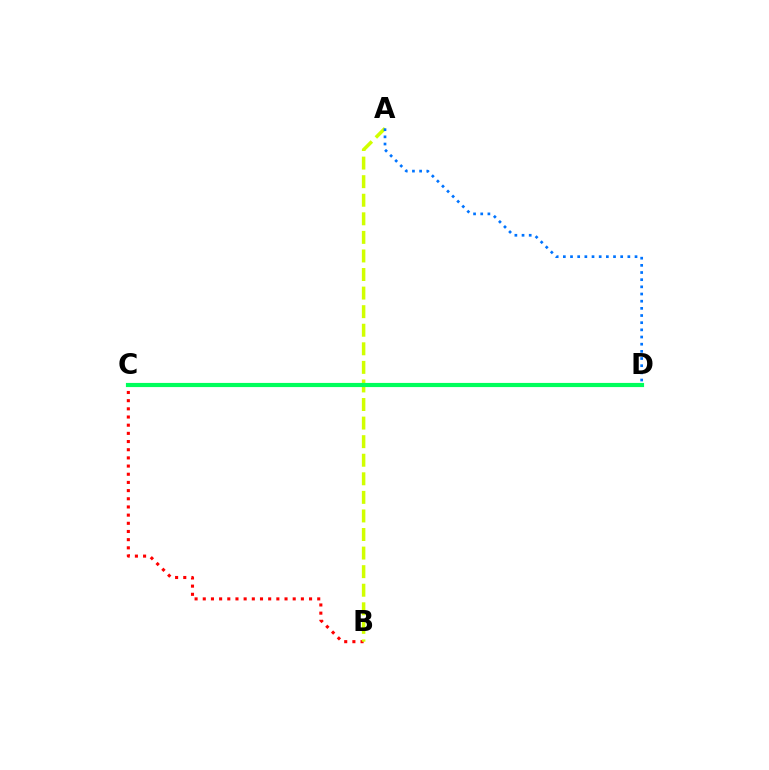{('B', 'C'): [{'color': '#ff0000', 'line_style': 'dotted', 'thickness': 2.22}], ('C', 'D'): [{'color': '#b900ff', 'line_style': 'solid', 'thickness': 1.53}, {'color': '#00ff5c', 'line_style': 'solid', 'thickness': 2.99}], ('A', 'B'): [{'color': '#d1ff00', 'line_style': 'dashed', 'thickness': 2.52}], ('A', 'D'): [{'color': '#0074ff', 'line_style': 'dotted', 'thickness': 1.95}]}